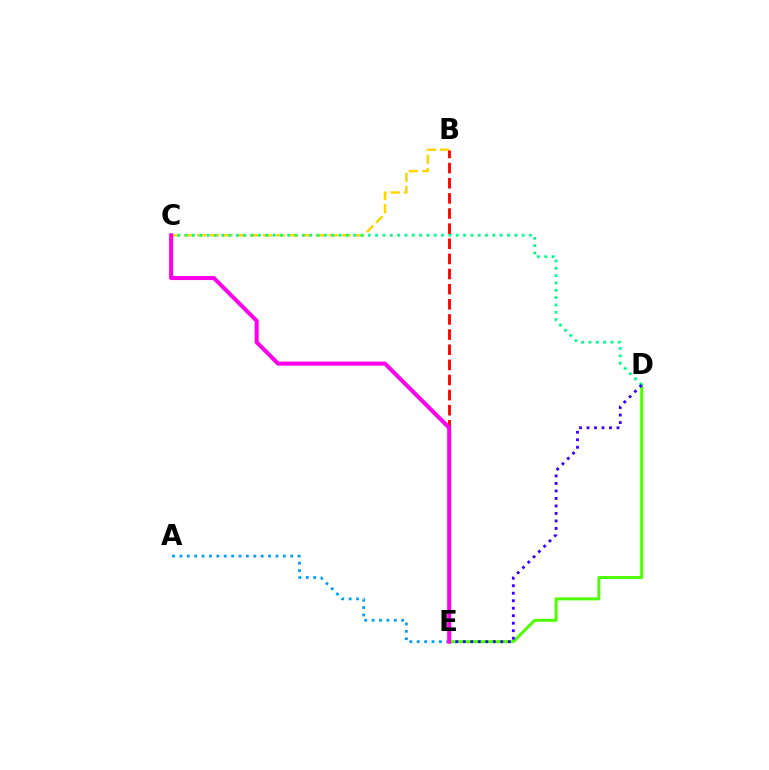{('B', 'C'): [{'color': '#ffd500', 'line_style': 'dashed', 'thickness': 1.79}], ('B', 'E'): [{'color': '#ff0000', 'line_style': 'dashed', 'thickness': 2.06}], ('D', 'E'): [{'color': '#4fff00', 'line_style': 'solid', 'thickness': 2.14}, {'color': '#3700ff', 'line_style': 'dotted', 'thickness': 2.04}], ('C', 'D'): [{'color': '#00ff86', 'line_style': 'dotted', 'thickness': 1.99}], ('A', 'E'): [{'color': '#009eff', 'line_style': 'dotted', 'thickness': 2.01}], ('C', 'E'): [{'color': '#ff00ed', 'line_style': 'solid', 'thickness': 2.89}]}